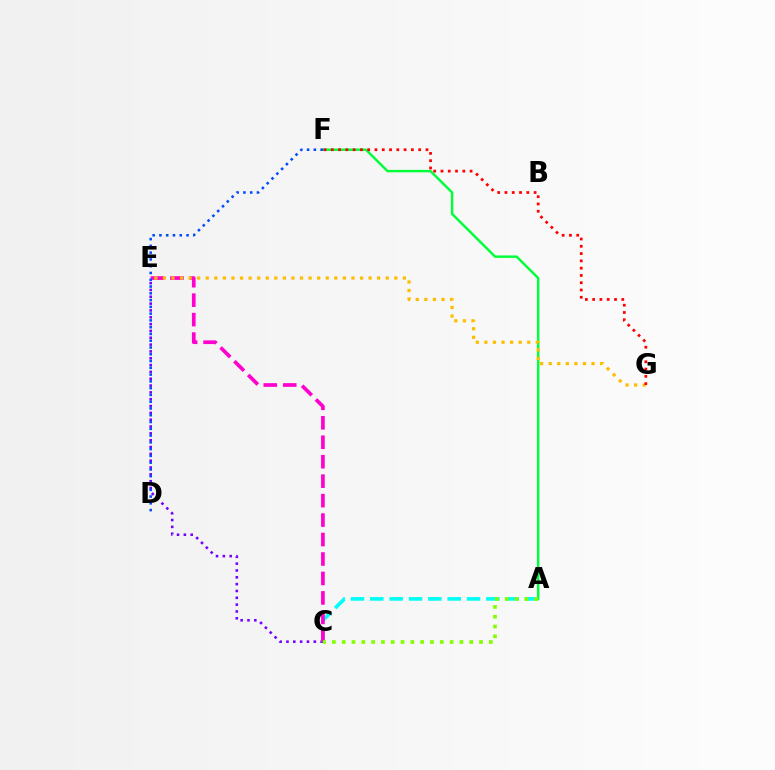{('C', 'E'): [{'color': '#7200ff', 'line_style': 'dotted', 'thickness': 1.86}, {'color': '#ff00cf', 'line_style': 'dashed', 'thickness': 2.64}], ('A', 'F'): [{'color': '#00ff39', 'line_style': 'solid', 'thickness': 1.76}], ('A', 'C'): [{'color': '#00fff6', 'line_style': 'dashed', 'thickness': 2.63}, {'color': '#84ff00', 'line_style': 'dotted', 'thickness': 2.67}], ('E', 'G'): [{'color': '#ffbd00', 'line_style': 'dotted', 'thickness': 2.33}], ('F', 'G'): [{'color': '#ff0000', 'line_style': 'dotted', 'thickness': 1.98}], ('D', 'F'): [{'color': '#004bff', 'line_style': 'dotted', 'thickness': 1.84}]}